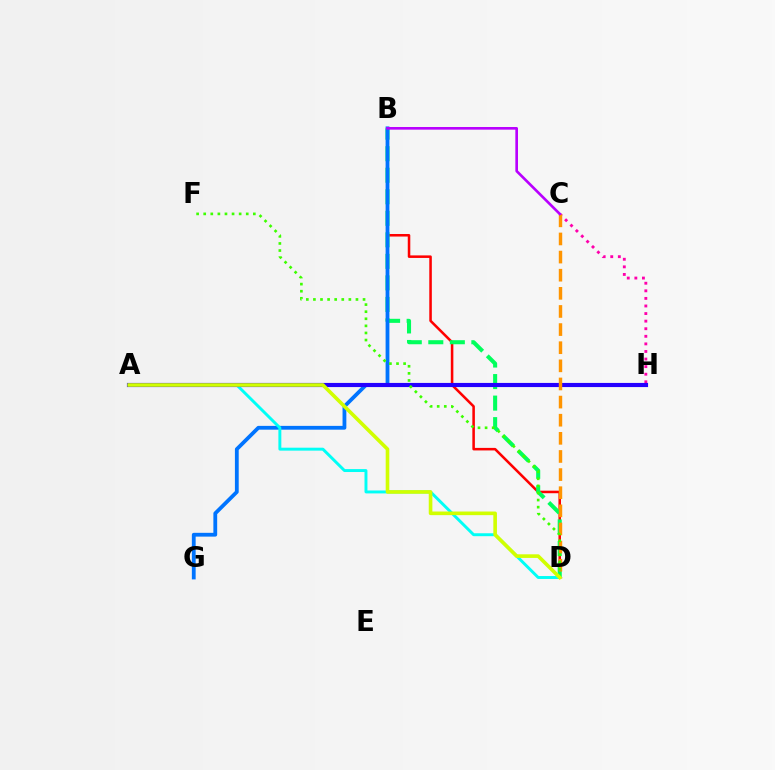{('B', 'D'): [{'color': '#ff0000', 'line_style': 'solid', 'thickness': 1.83}, {'color': '#00ff5c', 'line_style': 'dashed', 'thickness': 2.92}], ('C', 'H'): [{'color': '#ff00ac', 'line_style': 'dotted', 'thickness': 2.06}], ('B', 'G'): [{'color': '#0074ff', 'line_style': 'solid', 'thickness': 2.73}], ('A', 'D'): [{'color': '#00fff6', 'line_style': 'solid', 'thickness': 2.11}, {'color': '#d1ff00', 'line_style': 'solid', 'thickness': 2.61}], ('A', 'H'): [{'color': '#2500ff', 'line_style': 'solid', 'thickness': 2.98}], ('C', 'D'): [{'color': '#ff9400', 'line_style': 'dashed', 'thickness': 2.46}], ('B', 'C'): [{'color': '#b900ff', 'line_style': 'solid', 'thickness': 1.9}], ('D', 'F'): [{'color': '#3dff00', 'line_style': 'dotted', 'thickness': 1.93}]}